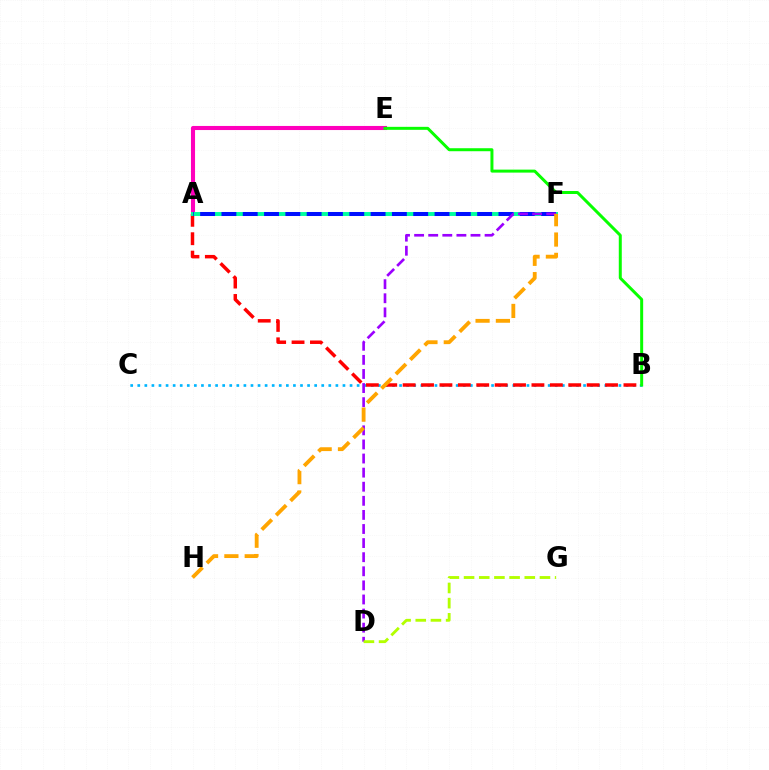{('A', 'E'): [{'color': '#ff00bd', 'line_style': 'solid', 'thickness': 2.94}], ('B', 'C'): [{'color': '#00b5ff', 'line_style': 'dotted', 'thickness': 1.92}], ('A', 'B'): [{'color': '#ff0000', 'line_style': 'dashed', 'thickness': 2.5}], ('A', 'F'): [{'color': '#00ff9d', 'line_style': 'solid', 'thickness': 2.84}, {'color': '#0010ff', 'line_style': 'dashed', 'thickness': 2.89}], ('D', 'F'): [{'color': '#9b00ff', 'line_style': 'dashed', 'thickness': 1.91}], ('F', 'H'): [{'color': '#ffa500', 'line_style': 'dashed', 'thickness': 2.76}], ('B', 'E'): [{'color': '#08ff00', 'line_style': 'solid', 'thickness': 2.15}], ('D', 'G'): [{'color': '#b3ff00', 'line_style': 'dashed', 'thickness': 2.06}]}